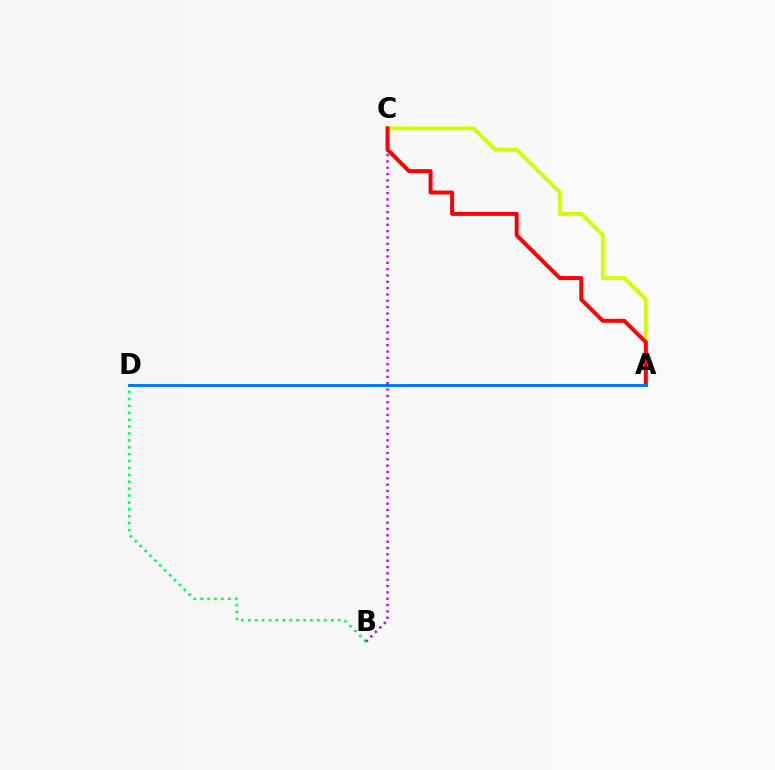{('B', 'D'): [{'color': '#00ff5c', 'line_style': 'dotted', 'thickness': 1.88}], ('A', 'C'): [{'color': '#d1ff00', 'line_style': 'solid', 'thickness': 2.81}, {'color': '#ff0000', 'line_style': 'solid', 'thickness': 2.86}], ('B', 'C'): [{'color': '#b900ff', 'line_style': 'dotted', 'thickness': 1.72}], ('A', 'D'): [{'color': '#0074ff', 'line_style': 'solid', 'thickness': 2.08}]}